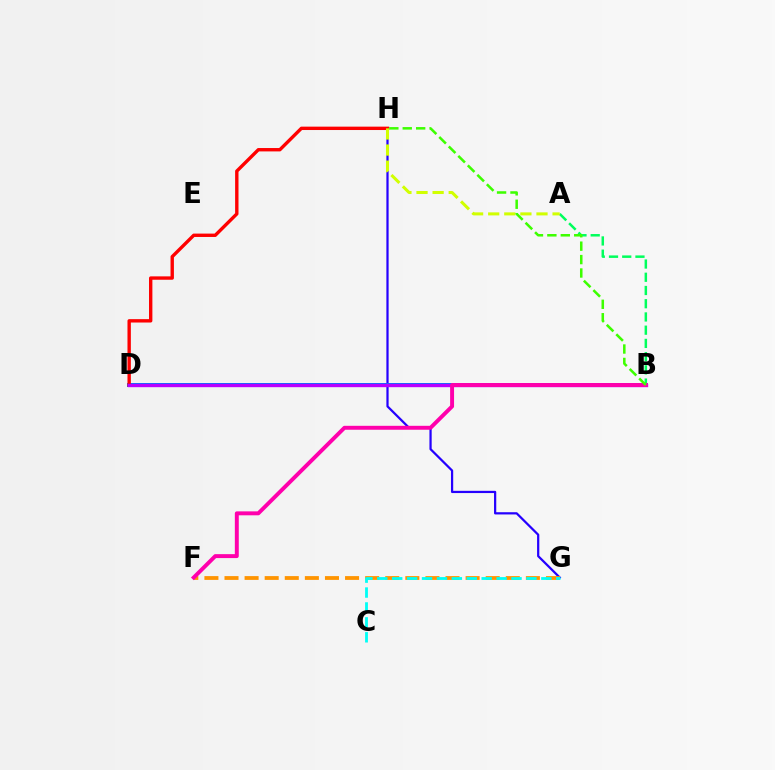{('G', 'H'): [{'color': '#2500ff', 'line_style': 'solid', 'thickness': 1.61}], ('A', 'B'): [{'color': '#00ff5c', 'line_style': 'dashed', 'thickness': 1.8}], ('B', 'D'): [{'color': '#0074ff', 'line_style': 'solid', 'thickness': 2.86}, {'color': '#b900ff', 'line_style': 'solid', 'thickness': 2.42}], ('D', 'H'): [{'color': '#ff0000', 'line_style': 'solid', 'thickness': 2.43}], ('F', 'G'): [{'color': '#ff9400', 'line_style': 'dashed', 'thickness': 2.73}], ('C', 'G'): [{'color': '#00fff6', 'line_style': 'dashed', 'thickness': 2.03}], ('B', 'F'): [{'color': '#ff00ac', 'line_style': 'solid', 'thickness': 2.83}], ('A', 'H'): [{'color': '#d1ff00', 'line_style': 'dashed', 'thickness': 2.19}], ('B', 'H'): [{'color': '#3dff00', 'line_style': 'dashed', 'thickness': 1.82}]}